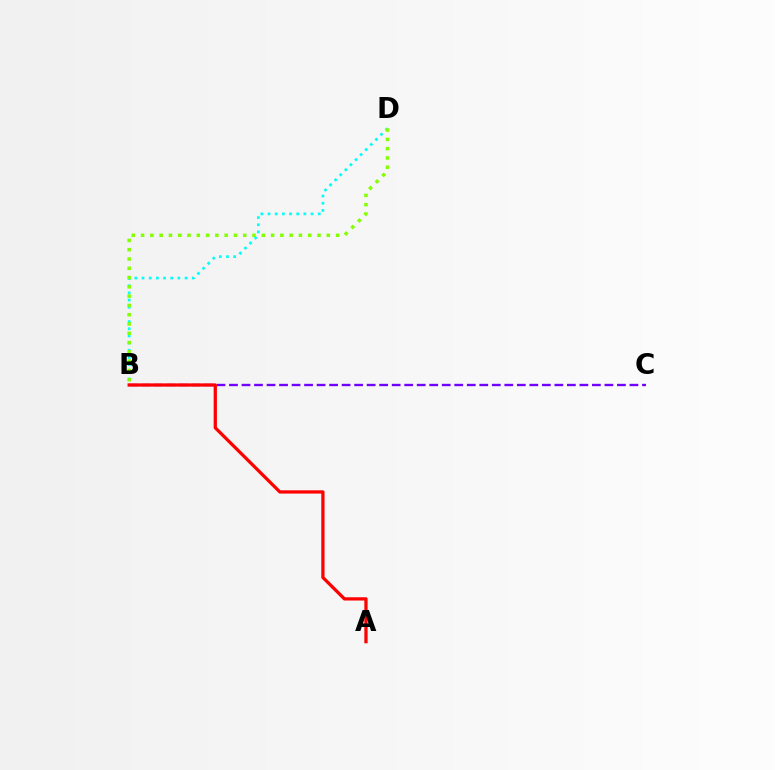{('B', 'D'): [{'color': '#00fff6', 'line_style': 'dotted', 'thickness': 1.95}, {'color': '#84ff00', 'line_style': 'dotted', 'thickness': 2.52}], ('B', 'C'): [{'color': '#7200ff', 'line_style': 'dashed', 'thickness': 1.7}], ('A', 'B'): [{'color': '#ff0000', 'line_style': 'solid', 'thickness': 2.34}]}